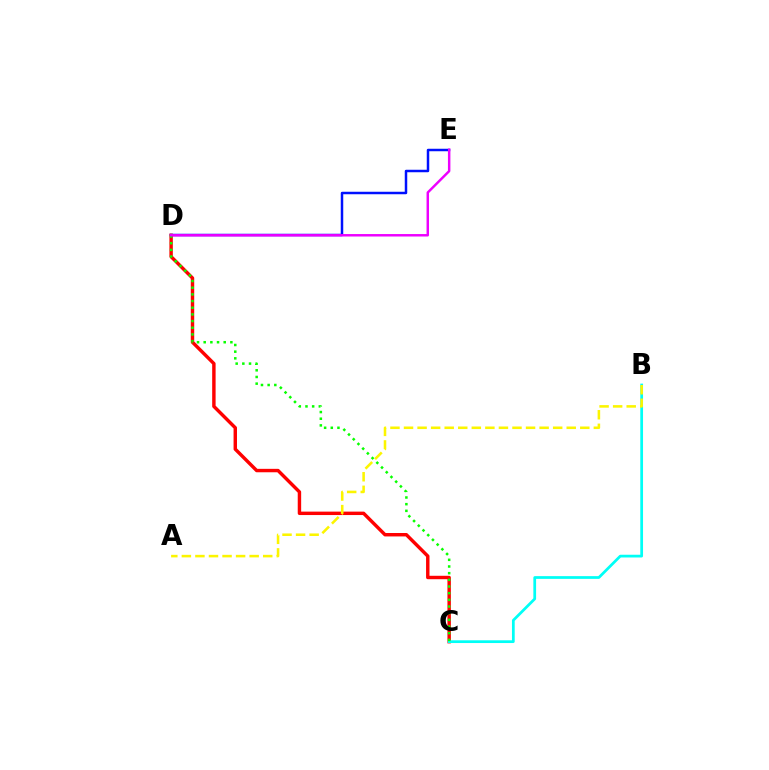{('C', 'D'): [{'color': '#ff0000', 'line_style': 'solid', 'thickness': 2.47}, {'color': '#08ff00', 'line_style': 'dotted', 'thickness': 1.81}], ('D', 'E'): [{'color': '#0010ff', 'line_style': 'solid', 'thickness': 1.79}, {'color': '#ee00ff', 'line_style': 'solid', 'thickness': 1.77}], ('B', 'C'): [{'color': '#00fff6', 'line_style': 'solid', 'thickness': 1.97}], ('A', 'B'): [{'color': '#fcf500', 'line_style': 'dashed', 'thickness': 1.84}]}